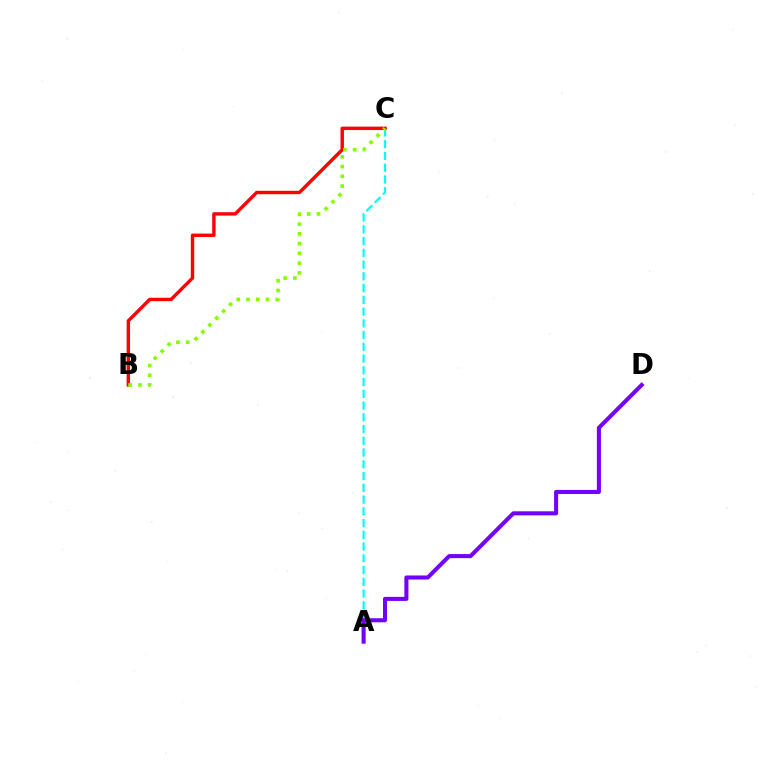{('A', 'C'): [{'color': '#00fff6', 'line_style': 'dashed', 'thickness': 1.6}], ('A', 'D'): [{'color': '#7200ff', 'line_style': 'solid', 'thickness': 2.92}], ('B', 'C'): [{'color': '#ff0000', 'line_style': 'solid', 'thickness': 2.45}, {'color': '#84ff00', 'line_style': 'dotted', 'thickness': 2.65}]}